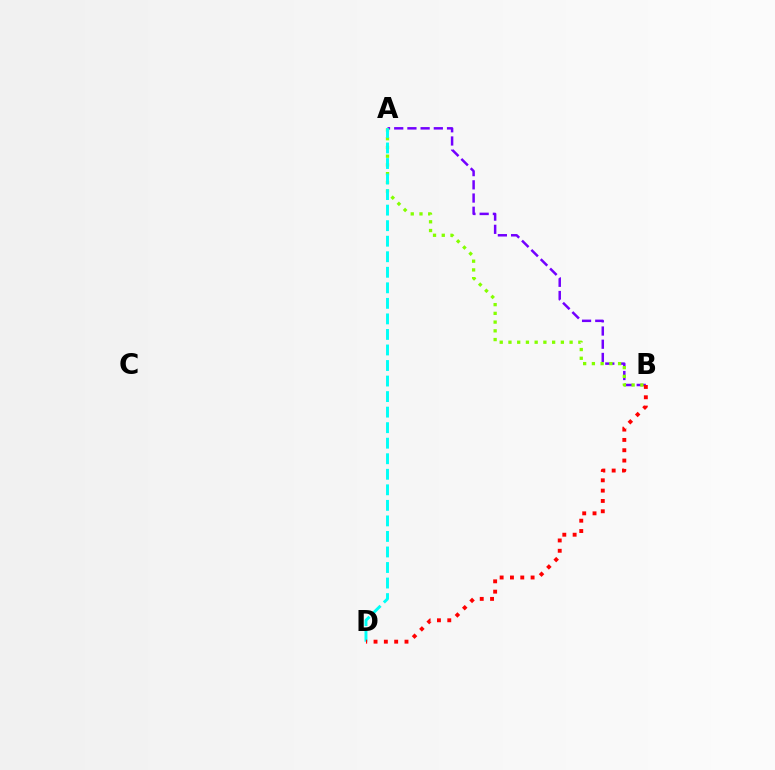{('A', 'B'): [{'color': '#7200ff', 'line_style': 'dashed', 'thickness': 1.79}, {'color': '#84ff00', 'line_style': 'dotted', 'thickness': 2.37}], ('A', 'D'): [{'color': '#00fff6', 'line_style': 'dashed', 'thickness': 2.11}], ('B', 'D'): [{'color': '#ff0000', 'line_style': 'dotted', 'thickness': 2.8}]}